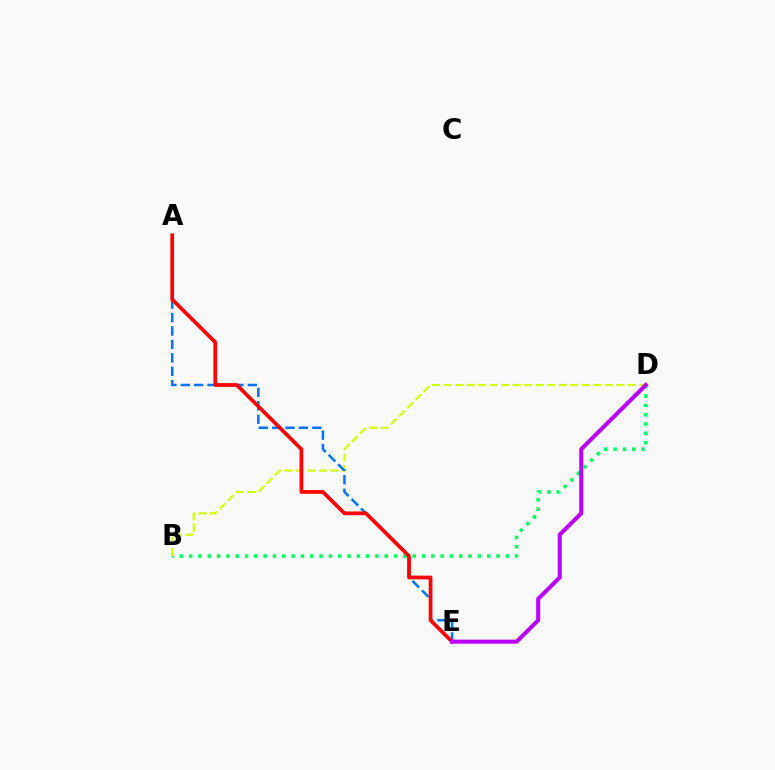{('B', 'D'): [{'color': '#00ff5c', 'line_style': 'dotted', 'thickness': 2.53}, {'color': '#d1ff00', 'line_style': 'dashed', 'thickness': 1.56}], ('A', 'E'): [{'color': '#0074ff', 'line_style': 'dashed', 'thickness': 1.82}, {'color': '#ff0000', 'line_style': 'solid', 'thickness': 2.69}], ('D', 'E'): [{'color': '#b900ff', 'line_style': 'solid', 'thickness': 2.93}]}